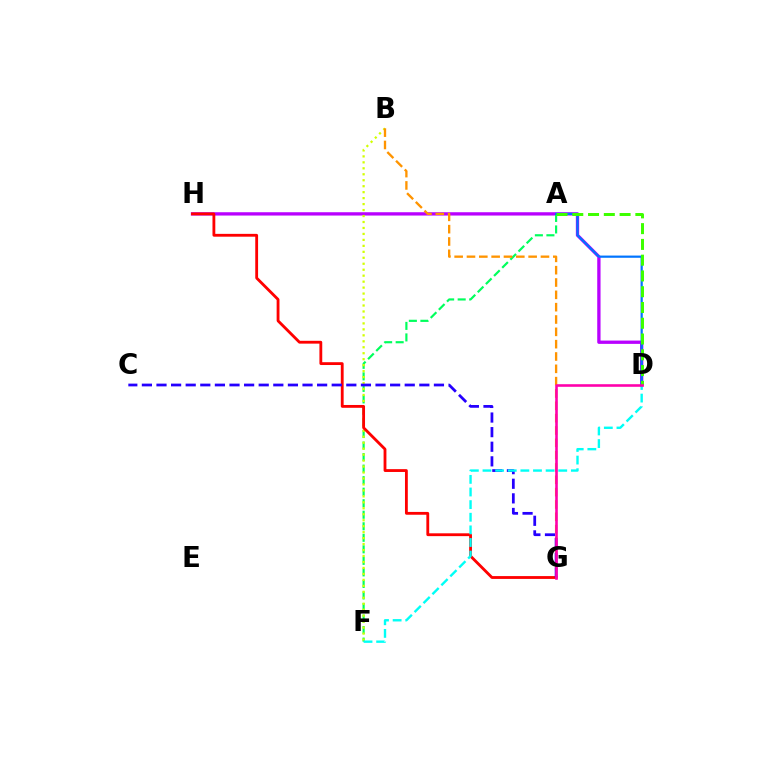{('D', 'H'): [{'color': '#b900ff', 'line_style': 'solid', 'thickness': 2.38}], ('A', 'F'): [{'color': '#00ff5c', 'line_style': 'dashed', 'thickness': 1.57}], ('B', 'F'): [{'color': '#d1ff00', 'line_style': 'dotted', 'thickness': 1.62}], ('A', 'D'): [{'color': '#0074ff', 'line_style': 'solid', 'thickness': 1.59}, {'color': '#3dff00', 'line_style': 'dashed', 'thickness': 2.14}], ('G', 'H'): [{'color': '#ff0000', 'line_style': 'solid', 'thickness': 2.04}], ('B', 'G'): [{'color': '#ff9400', 'line_style': 'dashed', 'thickness': 1.68}], ('C', 'G'): [{'color': '#2500ff', 'line_style': 'dashed', 'thickness': 1.98}], ('D', 'F'): [{'color': '#00fff6', 'line_style': 'dashed', 'thickness': 1.72}], ('D', 'G'): [{'color': '#ff00ac', 'line_style': 'solid', 'thickness': 1.87}]}